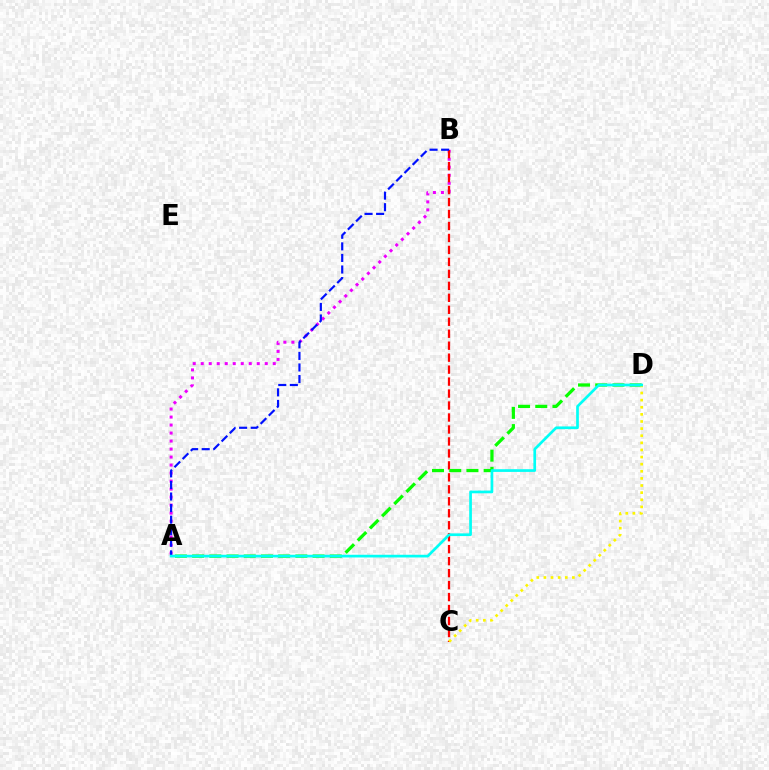{('A', 'B'): [{'color': '#ee00ff', 'line_style': 'dotted', 'thickness': 2.17}, {'color': '#0010ff', 'line_style': 'dashed', 'thickness': 1.57}], ('B', 'C'): [{'color': '#ff0000', 'line_style': 'dashed', 'thickness': 1.63}], ('A', 'D'): [{'color': '#08ff00', 'line_style': 'dashed', 'thickness': 2.34}, {'color': '#00fff6', 'line_style': 'solid', 'thickness': 1.94}], ('C', 'D'): [{'color': '#fcf500', 'line_style': 'dotted', 'thickness': 1.93}]}